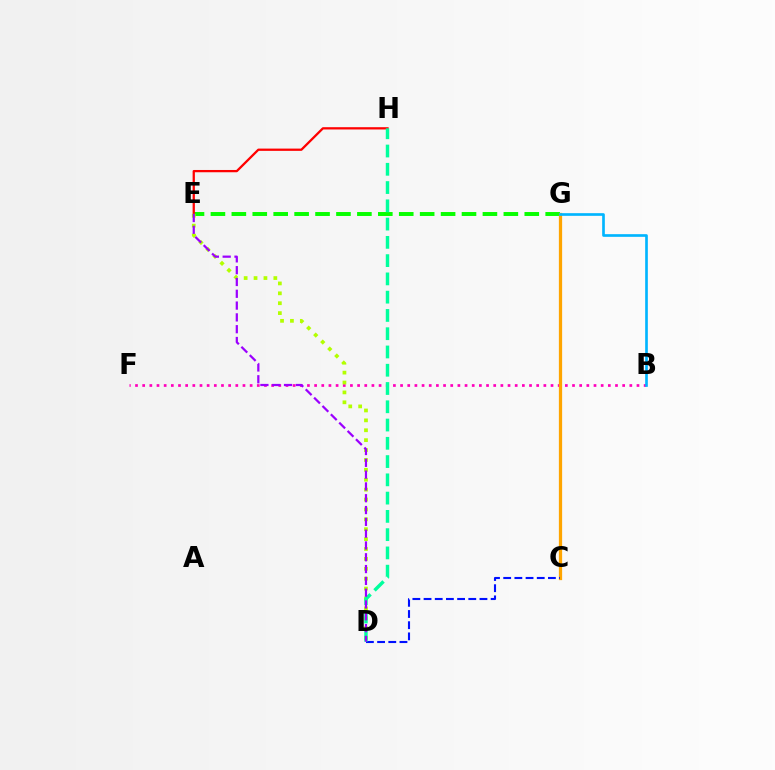{('E', 'G'): [{'color': '#08ff00', 'line_style': 'dashed', 'thickness': 2.84}], ('B', 'F'): [{'color': '#ff00bd', 'line_style': 'dotted', 'thickness': 1.95}], ('C', 'G'): [{'color': '#ffa500', 'line_style': 'solid', 'thickness': 2.35}], ('E', 'H'): [{'color': '#ff0000', 'line_style': 'solid', 'thickness': 1.64}], ('C', 'D'): [{'color': '#0010ff', 'line_style': 'dashed', 'thickness': 1.52}], ('D', 'E'): [{'color': '#b3ff00', 'line_style': 'dotted', 'thickness': 2.69}, {'color': '#9b00ff', 'line_style': 'dashed', 'thickness': 1.6}], ('D', 'H'): [{'color': '#00ff9d', 'line_style': 'dashed', 'thickness': 2.48}], ('B', 'G'): [{'color': '#00b5ff', 'line_style': 'solid', 'thickness': 1.92}]}